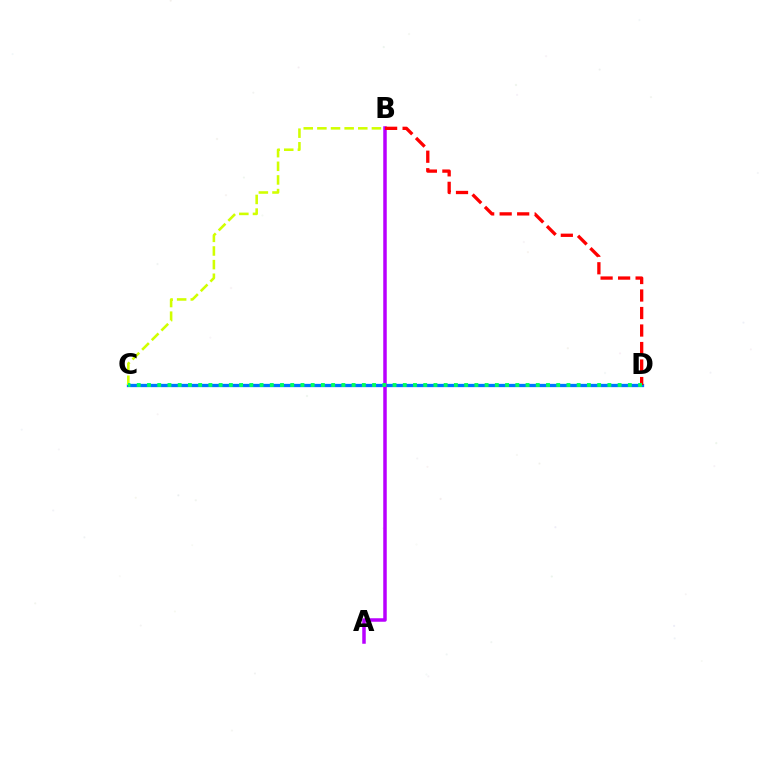{('C', 'D'): [{'color': '#0074ff', 'line_style': 'solid', 'thickness': 2.37}, {'color': '#00ff5c', 'line_style': 'dotted', 'thickness': 2.78}], ('B', 'C'): [{'color': '#d1ff00', 'line_style': 'dashed', 'thickness': 1.85}], ('A', 'B'): [{'color': '#b900ff', 'line_style': 'solid', 'thickness': 2.52}], ('B', 'D'): [{'color': '#ff0000', 'line_style': 'dashed', 'thickness': 2.38}]}